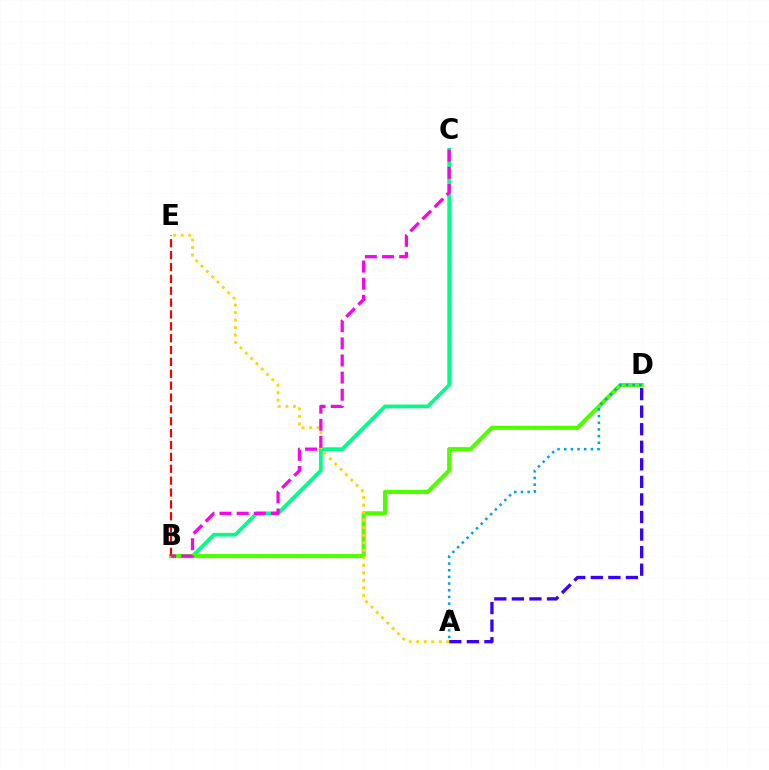{('B', 'C'): [{'color': '#00ff86', 'line_style': 'solid', 'thickness': 2.7}, {'color': '#ff00ed', 'line_style': 'dashed', 'thickness': 2.33}], ('A', 'D'): [{'color': '#3700ff', 'line_style': 'dashed', 'thickness': 2.39}, {'color': '#009eff', 'line_style': 'dotted', 'thickness': 1.81}], ('B', 'D'): [{'color': '#4fff00', 'line_style': 'solid', 'thickness': 2.98}], ('A', 'E'): [{'color': '#ffd500', 'line_style': 'dotted', 'thickness': 2.04}], ('B', 'E'): [{'color': '#ff0000', 'line_style': 'dashed', 'thickness': 1.61}]}